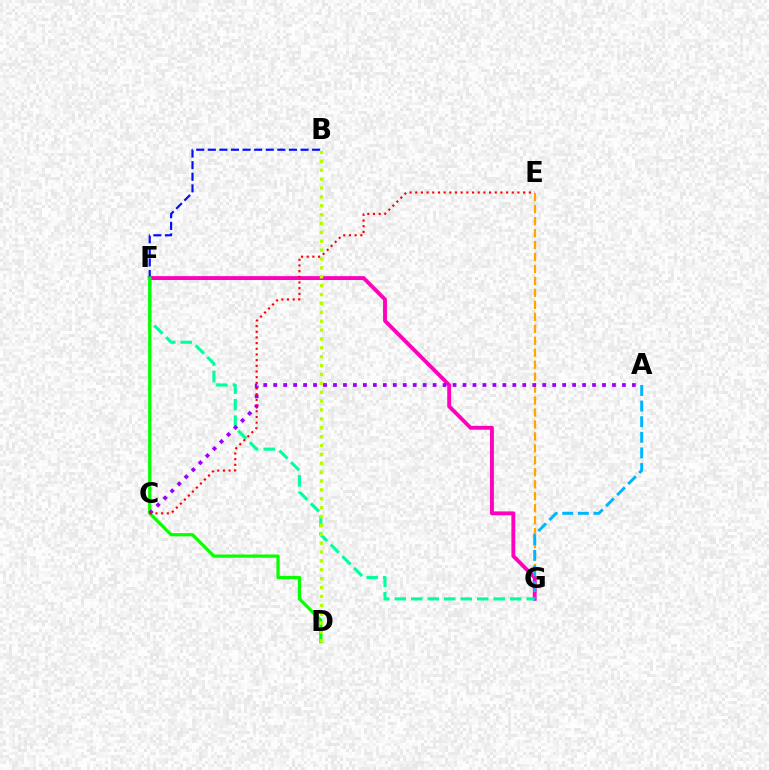{('E', 'G'): [{'color': '#ffa500', 'line_style': 'dashed', 'thickness': 1.63}], ('F', 'G'): [{'color': '#ff00bd', 'line_style': 'solid', 'thickness': 2.79}, {'color': '#00ff9d', 'line_style': 'dashed', 'thickness': 2.24}], ('B', 'F'): [{'color': '#0010ff', 'line_style': 'dashed', 'thickness': 1.57}], ('A', 'G'): [{'color': '#00b5ff', 'line_style': 'dashed', 'thickness': 2.12}], ('D', 'F'): [{'color': '#08ff00', 'line_style': 'solid', 'thickness': 2.33}], ('B', 'D'): [{'color': '#b3ff00', 'line_style': 'dotted', 'thickness': 2.41}], ('A', 'C'): [{'color': '#9b00ff', 'line_style': 'dotted', 'thickness': 2.71}], ('C', 'E'): [{'color': '#ff0000', 'line_style': 'dotted', 'thickness': 1.54}]}